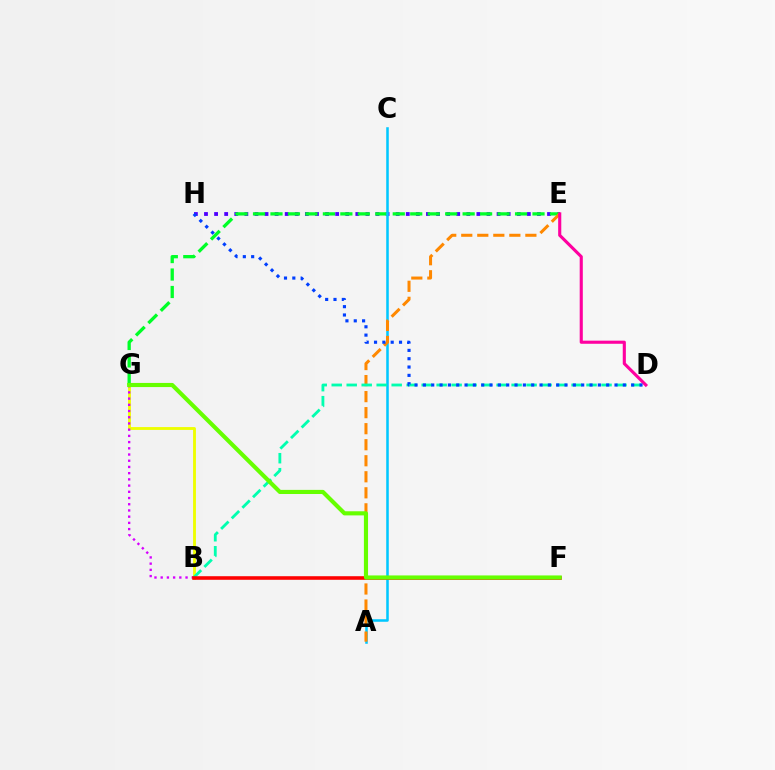{('E', 'H'): [{'color': '#4f00ff', 'line_style': 'dotted', 'thickness': 2.74}], ('E', 'G'): [{'color': '#00ff27', 'line_style': 'dashed', 'thickness': 2.37}], ('A', 'C'): [{'color': '#00c7ff', 'line_style': 'solid', 'thickness': 1.83}], ('B', 'G'): [{'color': '#eeff00', 'line_style': 'solid', 'thickness': 2.05}, {'color': '#d600ff', 'line_style': 'dotted', 'thickness': 1.69}], ('A', 'E'): [{'color': '#ff8800', 'line_style': 'dashed', 'thickness': 2.18}], ('B', 'D'): [{'color': '#00ffaf', 'line_style': 'dashed', 'thickness': 2.04}], ('B', 'F'): [{'color': '#ff0000', 'line_style': 'solid', 'thickness': 2.58}], ('D', 'E'): [{'color': '#ff00a0', 'line_style': 'solid', 'thickness': 2.24}], ('D', 'H'): [{'color': '#003fff', 'line_style': 'dotted', 'thickness': 2.26}], ('F', 'G'): [{'color': '#66ff00', 'line_style': 'solid', 'thickness': 2.97}]}